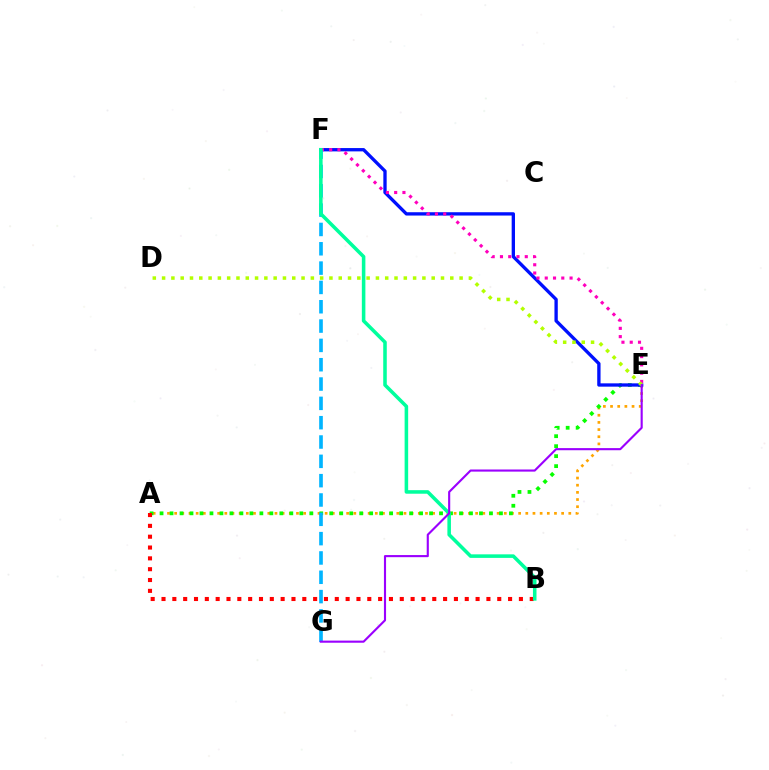{('A', 'E'): [{'color': '#ffa500', 'line_style': 'dotted', 'thickness': 1.95}, {'color': '#08ff00', 'line_style': 'dotted', 'thickness': 2.71}], ('E', 'F'): [{'color': '#0010ff', 'line_style': 'solid', 'thickness': 2.39}, {'color': '#ff00bd', 'line_style': 'dotted', 'thickness': 2.25}], ('F', 'G'): [{'color': '#00b5ff', 'line_style': 'dashed', 'thickness': 2.63}], ('A', 'B'): [{'color': '#ff0000', 'line_style': 'dotted', 'thickness': 2.94}], ('B', 'F'): [{'color': '#00ff9d', 'line_style': 'solid', 'thickness': 2.56}], ('D', 'E'): [{'color': '#b3ff00', 'line_style': 'dotted', 'thickness': 2.53}], ('E', 'G'): [{'color': '#9b00ff', 'line_style': 'solid', 'thickness': 1.53}]}